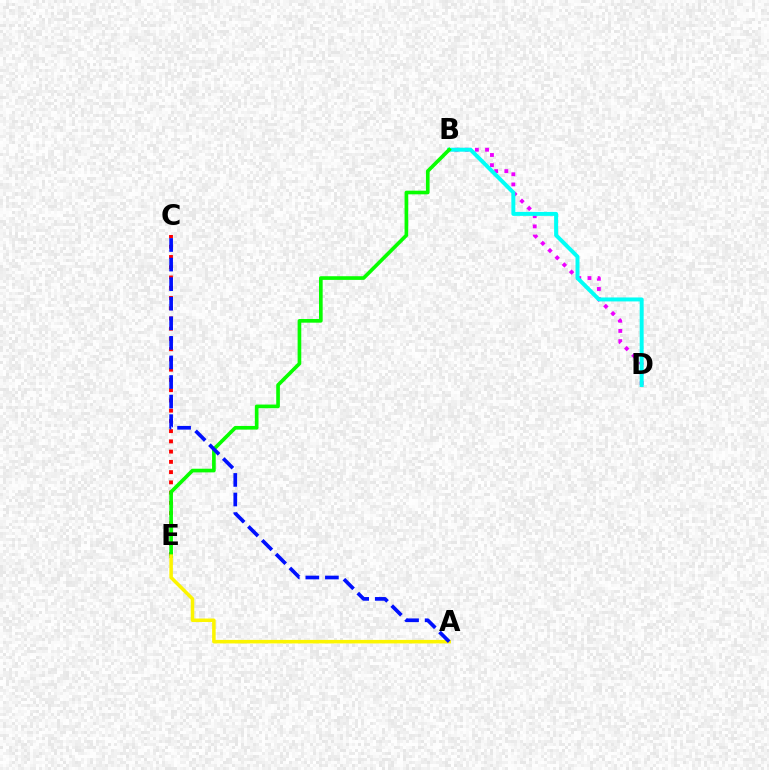{('B', 'D'): [{'color': '#ee00ff', 'line_style': 'dotted', 'thickness': 2.76}, {'color': '#00fff6', 'line_style': 'solid', 'thickness': 2.85}], ('C', 'E'): [{'color': '#ff0000', 'line_style': 'dotted', 'thickness': 2.78}], ('B', 'E'): [{'color': '#08ff00', 'line_style': 'solid', 'thickness': 2.63}], ('A', 'E'): [{'color': '#fcf500', 'line_style': 'solid', 'thickness': 2.54}], ('A', 'C'): [{'color': '#0010ff', 'line_style': 'dashed', 'thickness': 2.66}]}